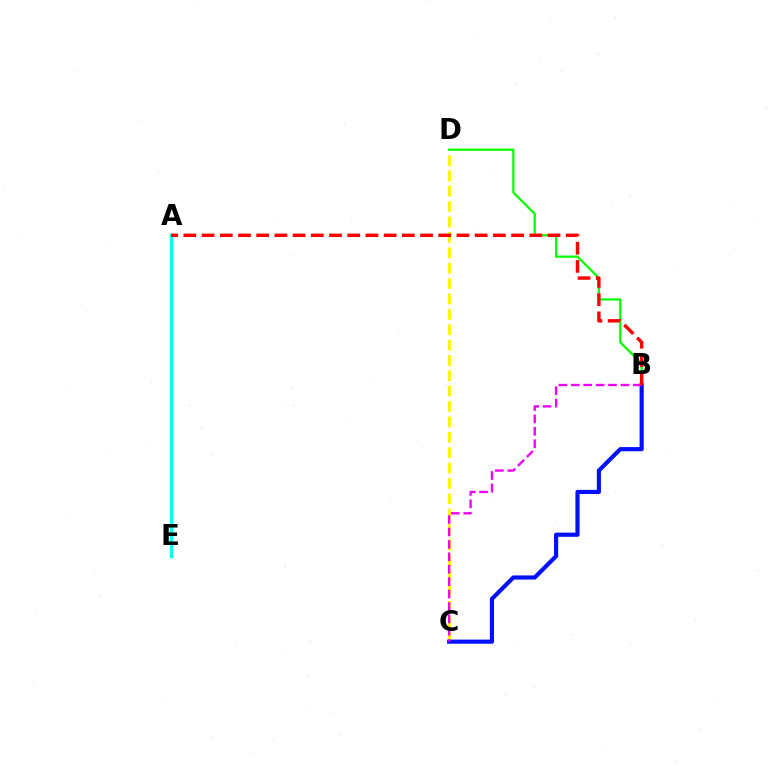{('C', 'D'): [{'color': '#fcf500', 'line_style': 'dashed', 'thickness': 2.09}], ('B', 'D'): [{'color': '#08ff00', 'line_style': 'solid', 'thickness': 1.62}], ('B', 'C'): [{'color': '#0010ff', 'line_style': 'solid', 'thickness': 3.0}, {'color': '#ee00ff', 'line_style': 'dashed', 'thickness': 1.69}], ('A', 'E'): [{'color': '#00fff6', 'line_style': 'solid', 'thickness': 2.45}], ('A', 'B'): [{'color': '#ff0000', 'line_style': 'dashed', 'thickness': 2.47}]}